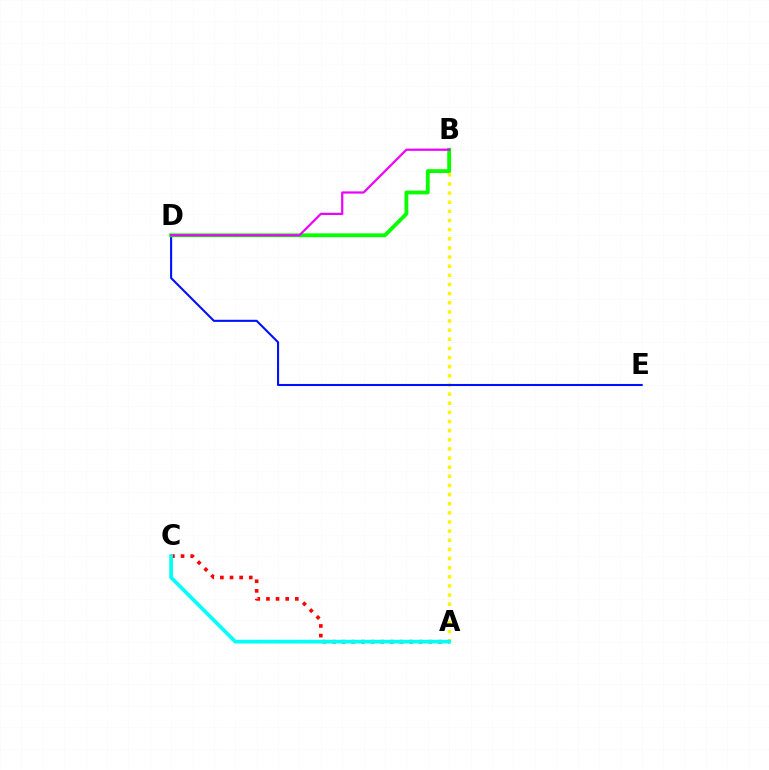{('A', 'B'): [{'color': '#fcf500', 'line_style': 'dotted', 'thickness': 2.48}], ('D', 'E'): [{'color': '#0010ff', 'line_style': 'solid', 'thickness': 1.5}], ('A', 'C'): [{'color': '#ff0000', 'line_style': 'dotted', 'thickness': 2.62}, {'color': '#00fff6', 'line_style': 'solid', 'thickness': 2.66}], ('B', 'D'): [{'color': '#08ff00', 'line_style': 'solid', 'thickness': 2.77}, {'color': '#ee00ff', 'line_style': 'solid', 'thickness': 1.59}]}